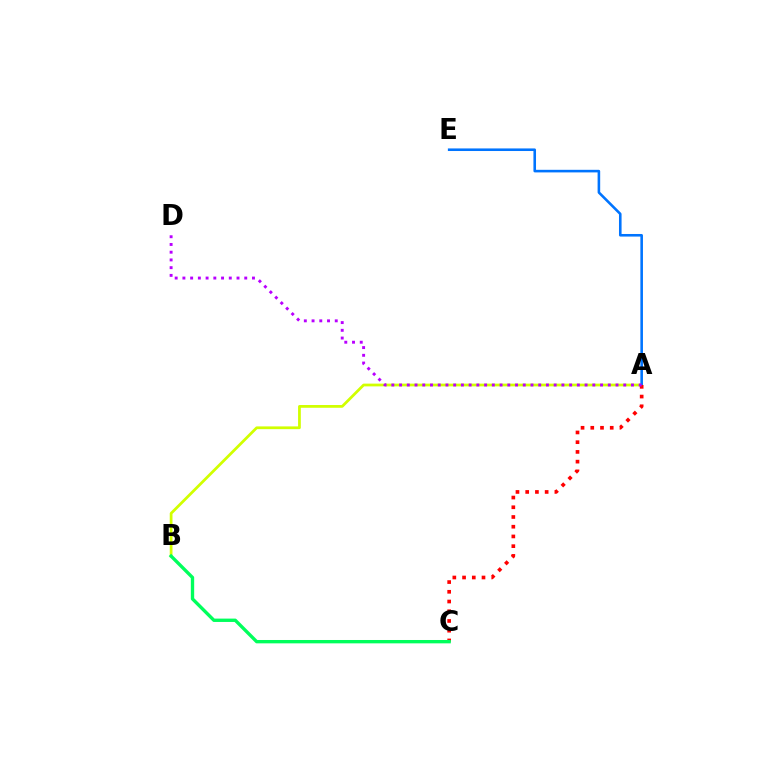{('A', 'B'): [{'color': '#d1ff00', 'line_style': 'solid', 'thickness': 1.98}], ('A', 'E'): [{'color': '#0074ff', 'line_style': 'solid', 'thickness': 1.86}], ('A', 'C'): [{'color': '#ff0000', 'line_style': 'dotted', 'thickness': 2.64}], ('B', 'C'): [{'color': '#00ff5c', 'line_style': 'solid', 'thickness': 2.41}], ('A', 'D'): [{'color': '#b900ff', 'line_style': 'dotted', 'thickness': 2.1}]}